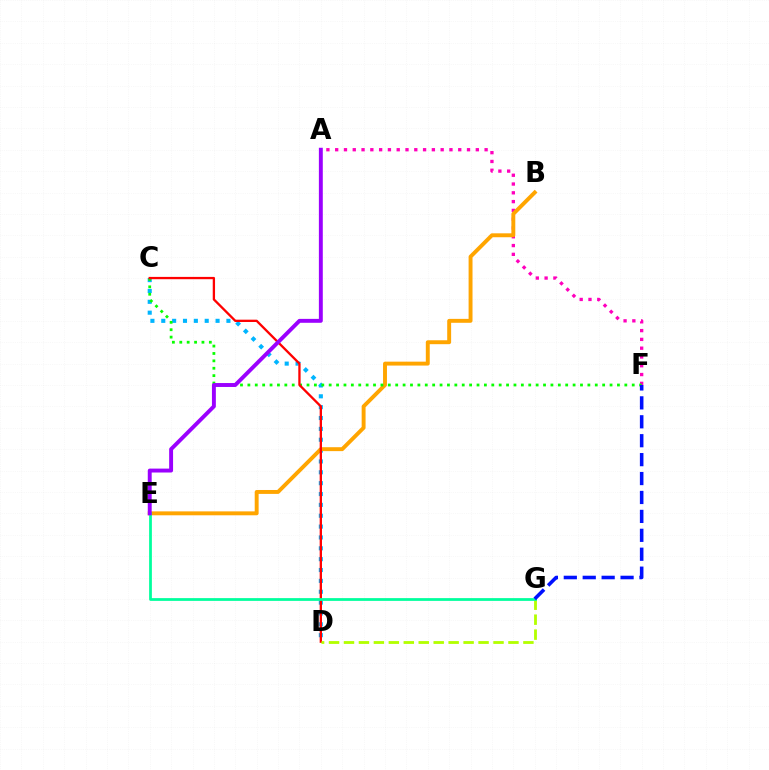{('A', 'F'): [{'color': '#ff00bd', 'line_style': 'dotted', 'thickness': 2.39}], ('C', 'D'): [{'color': '#00b5ff', 'line_style': 'dotted', 'thickness': 2.95}, {'color': '#ff0000', 'line_style': 'solid', 'thickness': 1.66}], ('B', 'E'): [{'color': '#ffa500', 'line_style': 'solid', 'thickness': 2.82}], ('C', 'F'): [{'color': '#08ff00', 'line_style': 'dotted', 'thickness': 2.01}], ('D', 'G'): [{'color': '#b3ff00', 'line_style': 'dashed', 'thickness': 2.03}], ('E', 'G'): [{'color': '#00ff9d', 'line_style': 'solid', 'thickness': 1.99}], ('F', 'G'): [{'color': '#0010ff', 'line_style': 'dashed', 'thickness': 2.57}], ('A', 'E'): [{'color': '#9b00ff', 'line_style': 'solid', 'thickness': 2.82}]}